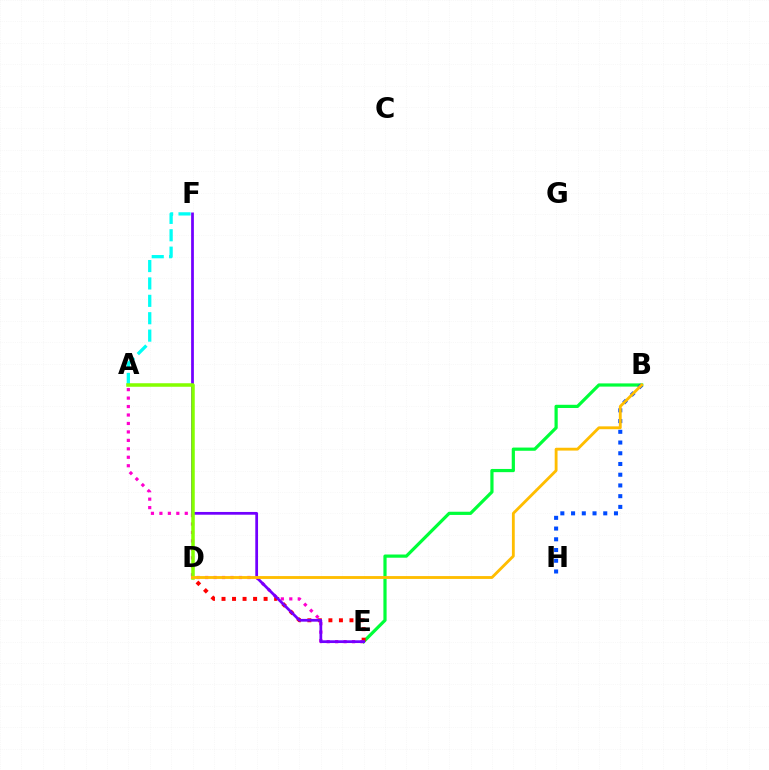{('A', 'F'): [{'color': '#00fff6', 'line_style': 'dashed', 'thickness': 2.36}], ('B', 'E'): [{'color': '#00ff39', 'line_style': 'solid', 'thickness': 2.31}], ('D', 'E'): [{'color': '#ff0000', 'line_style': 'dotted', 'thickness': 2.86}], ('A', 'E'): [{'color': '#ff00cf', 'line_style': 'dotted', 'thickness': 2.3}], ('E', 'F'): [{'color': '#7200ff', 'line_style': 'solid', 'thickness': 1.98}], ('B', 'H'): [{'color': '#004bff', 'line_style': 'dotted', 'thickness': 2.91}], ('A', 'D'): [{'color': '#84ff00', 'line_style': 'solid', 'thickness': 2.53}], ('B', 'D'): [{'color': '#ffbd00', 'line_style': 'solid', 'thickness': 2.05}]}